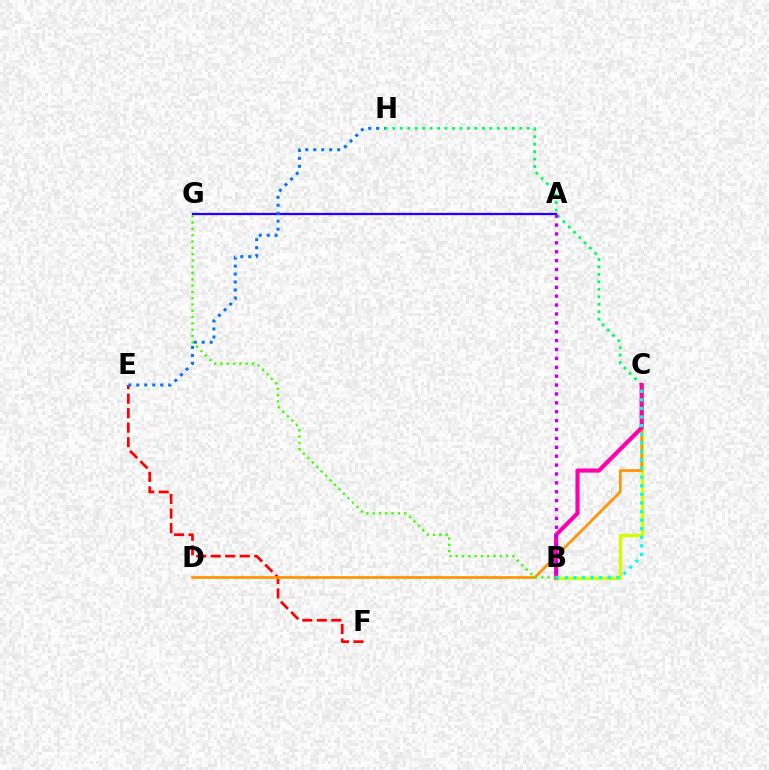{('B', 'C'): [{'color': '#d1ff00', 'line_style': 'solid', 'thickness': 2.41}, {'color': '#ff00ac', 'line_style': 'solid', 'thickness': 2.98}, {'color': '#00fff6', 'line_style': 'dotted', 'thickness': 2.33}], ('E', 'F'): [{'color': '#ff0000', 'line_style': 'dashed', 'thickness': 1.97}], ('C', 'H'): [{'color': '#00ff5c', 'line_style': 'dotted', 'thickness': 2.03}], ('A', 'G'): [{'color': '#2500ff', 'line_style': 'solid', 'thickness': 1.64}], ('E', 'H'): [{'color': '#0074ff', 'line_style': 'dotted', 'thickness': 2.17}], ('C', 'D'): [{'color': '#ff9400', 'line_style': 'solid', 'thickness': 1.96}], ('A', 'B'): [{'color': '#b900ff', 'line_style': 'dotted', 'thickness': 2.42}], ('B', 'G'): [{'color': '#3dff00', 'line_style': 'dotted', 'thickness': 1.71}]}